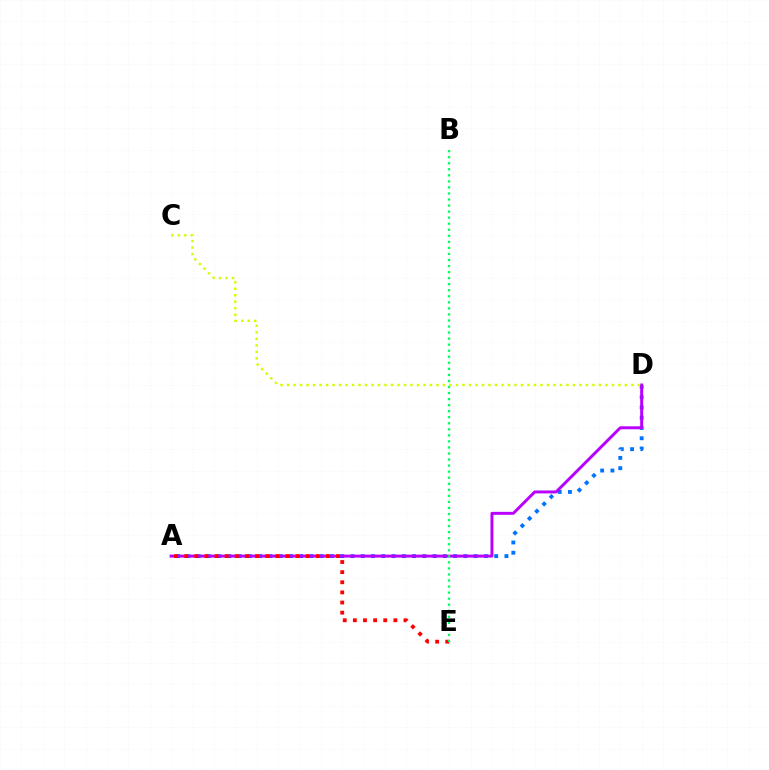{('A', 'D'): [{'color': '#0074ff', 'line_style': 'dotted', 'thickness': 2.79}, {'color': '#b900ff', 'line_style': 'solid', 'thickness': 2.13}], ('A', 'E'): [{'color': '#ff0000', 'line_style': 'dotted', 'thickness': 2.75}], ('B', 'E'): [{'color': '#00ff5c', 'line_style': 'dotted', 'thickness': 1.64}], ('C', 'D'): [{'color': '#d1ff00', 'line_style': 'dotted', 'thickness': 1.77}]}